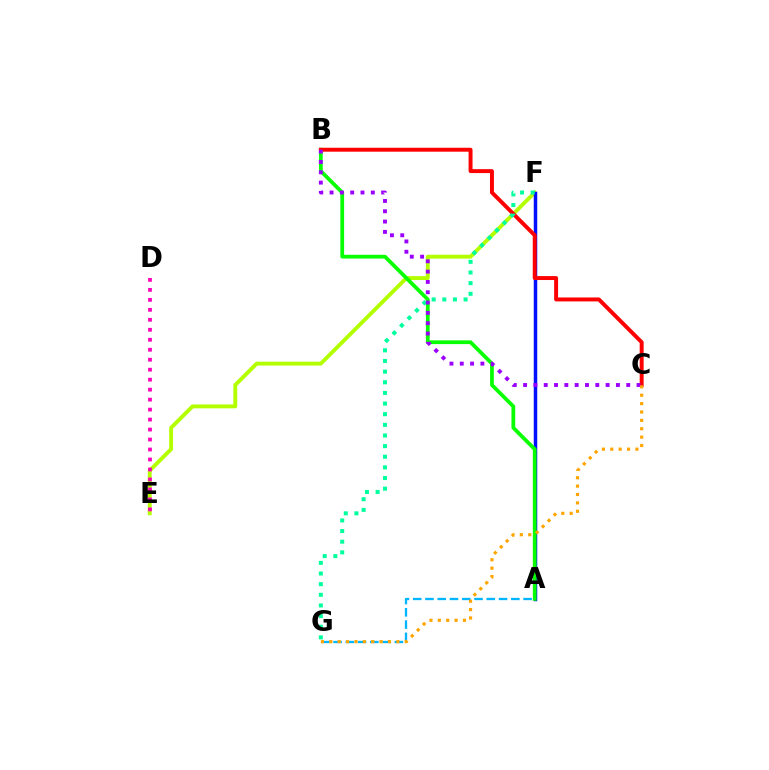{('A', 'G'): [{'color': '#00b5ff', 'line_style': 'dashed', 'thickness': 1.67}], ('E', 'F'): [{'color': '#b3ff00', 'line_style': 'solid', 'thickness': 2.8}], ('A', 'F'): [{'color': '#0010ff', 'line_style': 'solid', 'thickness': 2.51}], ('A', 'B'): [{'color': '#08ff00', 'line_style': 'solid', 'thickness': 2.71}], ('B', 'C'): [{'color': '#ff0000', 'line_style': 'solid', 'thickness': 2.83}, {'color': '#9b00ff', 'line_style': 'dotted', 'thickness': 2.8}], ('F', 'G'): [{'color': '#00ff9d', 'line_style': 'dotted', 'thickness': 2.89}], ('D', 'E'): [{'color': '#ff00bd', 'line_style': 'dotted', 'thickness': 2.71}], ('C', 'G'): [{'color': '#ffa500', 'line_style': 'dotted', 'thickness': 2.28}]}